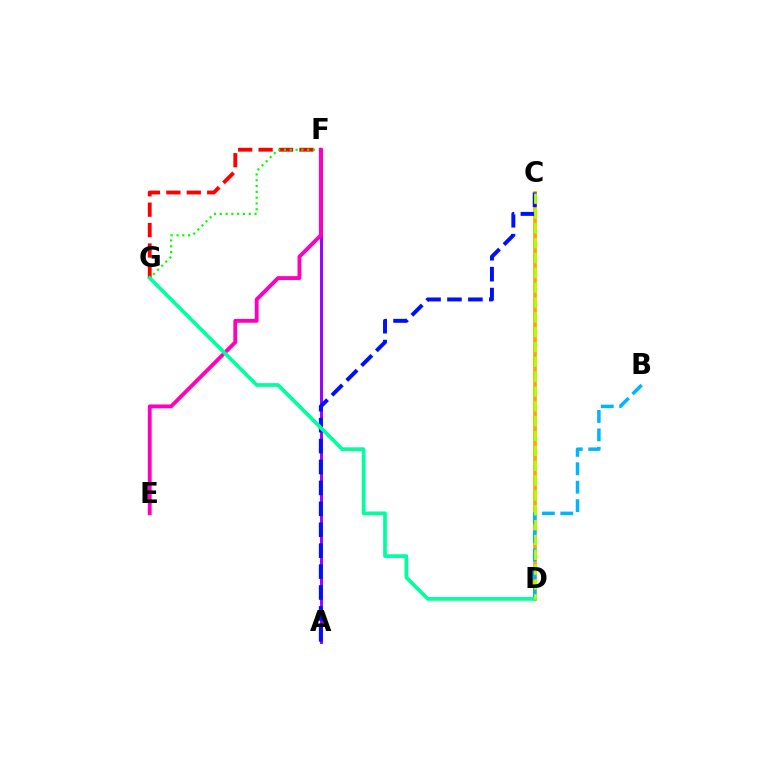{('A', 'F'): [{'color': '#9b00ff', 'line_style': 'solid', 'thickness': 2.12}], ('C', 'D'): [{'color': '#ffa500', 'line_style': 'solid', 'thickness': 2.68}, {'color': '#b3ff00', 'line_style': 'dashed', 'thickness': 2.02}], ('A', 'C'): [{'color': '#0010ff', 'line_style': 'dashed', 'thickness': 2.84}], ('F', 'G'): [{'color': '#ff0000', 'line_style': 'dashed', 'thickness': 2.77}, {'color': '#08ff00', 'line_style': 'dotted', 'thickness': 1.57}], ('B', 'D'): [{'color': '#00b5ff', 'line_style': 'dashed', 'thickness': 2.5}], ('E', 'F'): [{'color': '#ff00bd', 'line_style': 'solid', 'thickness': 2.77}], ('D', 'G'): [{'color': '#00ff9d', 'line_style': 'solid', 'thickness': 2.67}]}